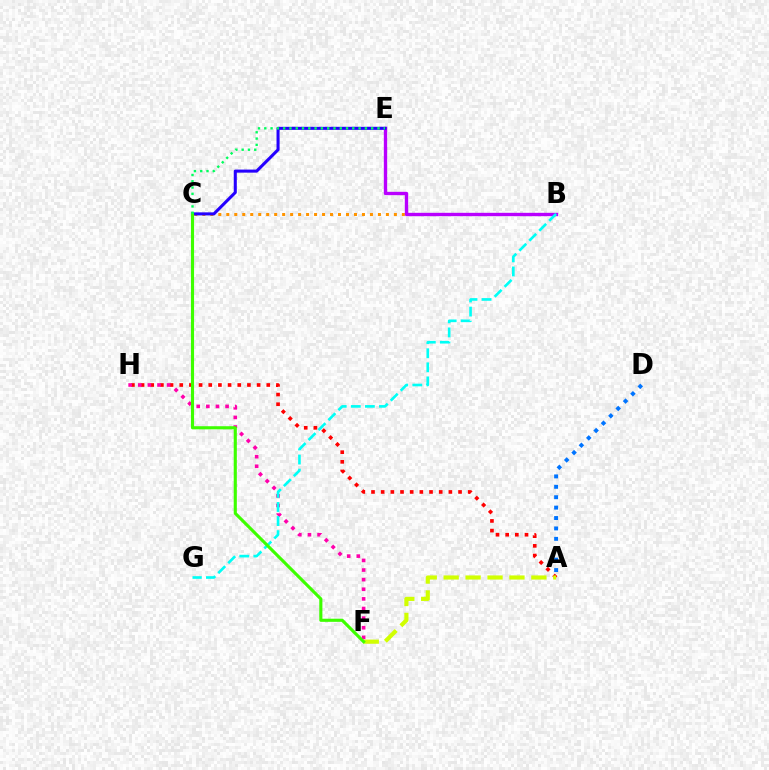{('A', 'D'): [{'color': '#0074ff', 'line_style': 'dotted', 'thickness': 2.83}], ('A', 'H'): [{'color': '#ff0000', 'line_style': 'dotted', 'thickness': 2.63}], ('B', 'C'): [{'color': '#ff9400', 'line_style': 'dotted', 'thickness': 2.17}], ('B', 'E'): [{'color': '#b900ff', 'line_style': 'solid', 'thickness': 2.42}], ('A', 'F'): [{'color': '#d1ff00', 'line_style': 'dashed', 'thickness': 2.98}], ('F', 'H'): [{'color': '#ff00ac', 'line_style': 'dotted', 'thickness': 2.61}], ('B', 'G'): [{'color': '#00fff6', 'line_style': 'dashed', 'thickness': 1.91}], ('C', 'E'): [{'color': '#2500ff', 'line_style': 'solid', 'thickness': 2.2}, {'color': '#00ff5c', 'line_style': 'dotted', 'thickness': 1.71}], ('C', 'F'): [{'color': '#3dff00', 'line_style': 'solid', 'thickness': 2.25}]}